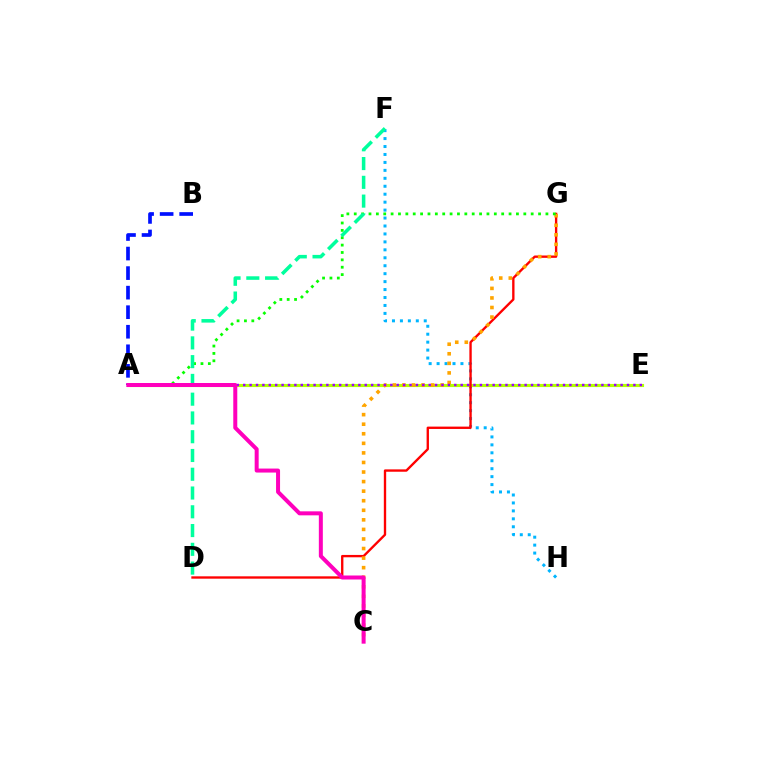{('F', 'H'): [{'color': '#00b5ff', 'line_style': 'dotted', 'thickness': 2.16}], ('A', 'E'): [{'color': '#b3ff00', 'line_style': 'solid', 'thickness': 2.25}, {'color': '#9b00ff', 'line_style': 'dotted', 'thickness': 1.74}], ('D', 'G'): [{'color': '#ff0000', 'line_style': 'solid', 'thickness': 1.69}], ('C', 'G'): [{'color': '#ffa500', 'line_style': 'dotted', 'thickness': 2.6}], ('A', 'G'): [{'color': '#08ff00', 'line_style': 'dotted', 'thickness': 2.0}], ('A', 'B'): [{'color': '#0010ff', 'line_style': 'dashed', 'thickness': 2.66}], ('D', 'F'): [{'color': '#00ff9d', 'line_style': 'dashed', 'thickness': 2.55}], ('A', 'C'): [{'color': '#ff00bd', 'line_style': 'solid', 'thickness': 2.88}]}